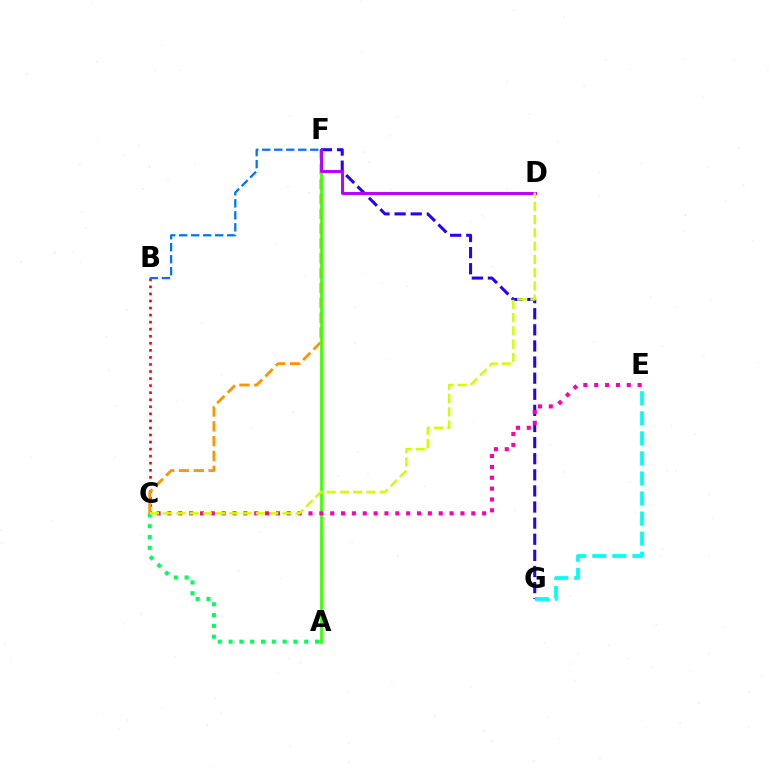{('B', 'C'): [{'color': '#ff0000', 'line_style': 'dotted', 'thickness': 1.92}], ('C', 'F'): [{'color': '#ff9400', 'line_style': 'dashed', 'thickness': 2.02}], ('F', 'G'): [{'color': '#2500ff', 'line_style': 'dashed', 'thickness': 2.19}], ('B', 'F'): [{'color': '#0074ff', 'line_style': 'dashed', 'thickness': 1.63}], ('A', 'F'): [{'color': '#3dff00', 'line_style': 'solid', 'thickness': 1.98}], ('E', 'G'): [{'color': '#00fff6', 'line_style': 'dashed', 'thickness': 2.72}], ('D', 'F'): [{'color': '#b900ff', 'line_style': 'solid', 'thickness': 2.11}], ('A', 'C'): [{'color': '#00ff5c', 'line_style': 'dotted', 'thickness': 2.94}], ('C', 'E'): [{'color': '#ff00ac', 'line_style': 'dotted', 'thickness': 2.95}], ('C', 'D'): [{'color': '#d1ff00', 'line_style': 'dashed', 'thickness': 1.8}]}